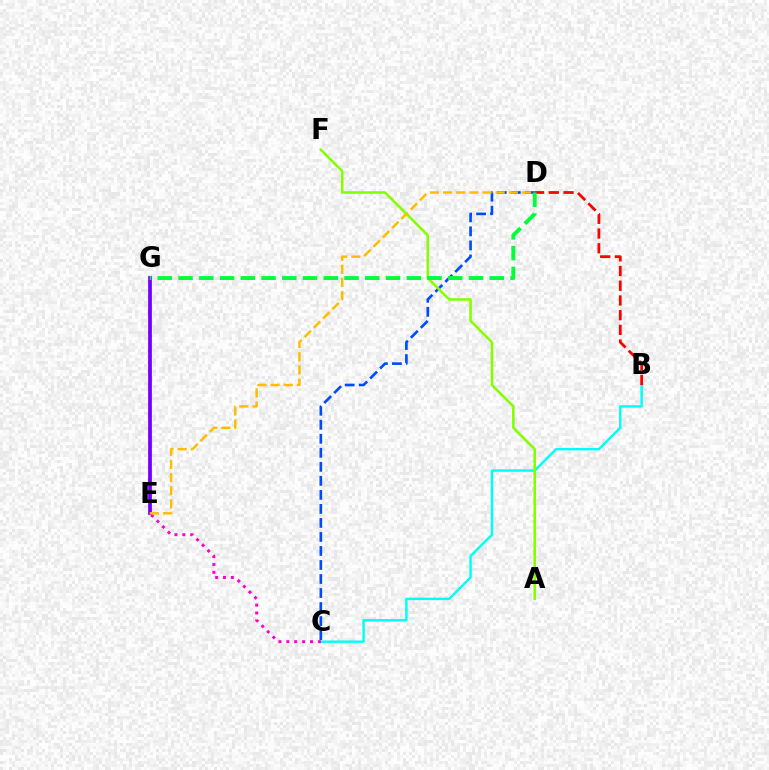{('B', 'C'): [{'color': '#00fff6', 'line_style': 'solid', 'thickness': 1.76}], ('C', 'E'): [{'color': '#ff00cf', 'line_style': 'dotted', 'thickness': 2.14}], ('E', 'G'): [{'color': '#7200ff', 'line_style': 'solid', 'thickness': 2.7}], ('C', 'D'): [{'color': '#004bff', 'line_style': 'dashed', 'thickness': 1.9}], ('A', 'F'): [{'color': '#84ff00', 'line_style': 'solid', 'thickness': 1.83}], ('B', 'D'): [{'color': '#ff0000', 'line_style': 'dashed', 'thickness': 2.0}], ('D', 'E'): [{'color': '#ffbd00', 'line_style': 'dashed', 'thickness': 1.79}], ('D', 'G'): [{'color': '#00ff39', 'line_style': 'dashed', 'thickness': 2.82}]}